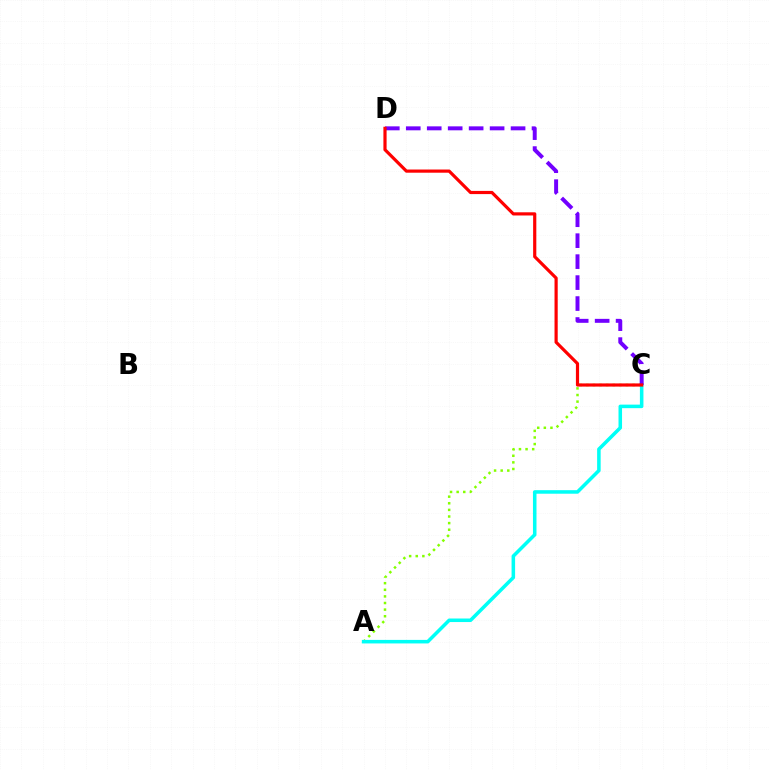{('A', 'C'): [{'color': '#84ff00', 'line_style': 'dotted', 'thickness': 1.8}, {'color': '#00fff6', 'line_style': 'solid', 'thickness': 2.55}], ('C', 'D'): [{'color': '#7200ff', 'line_style': 'dashed', 'thickness': 2.85}, {'color': '#ff0000', 'line_style': 'solid', 'thickness': 2.29}]}